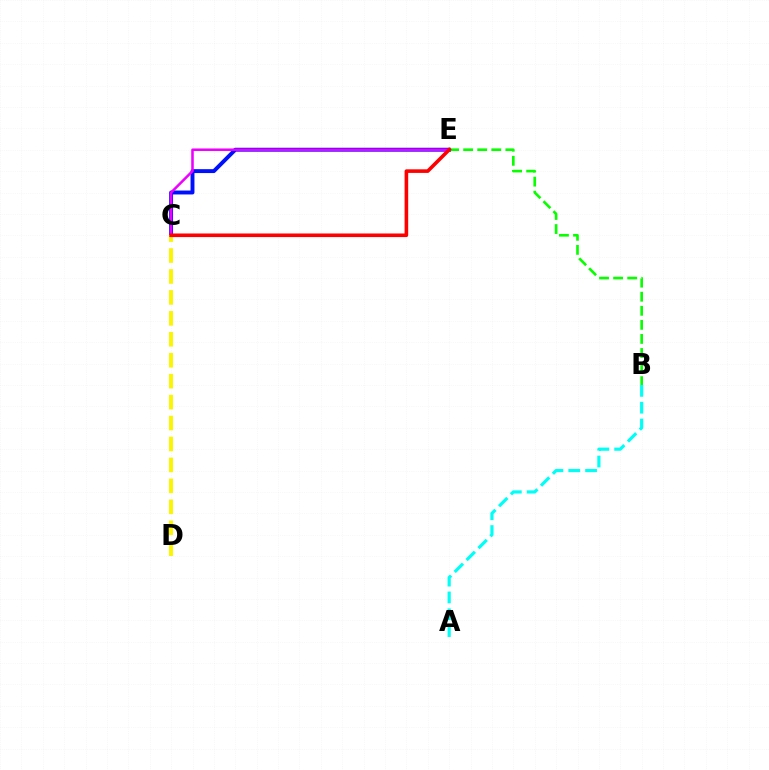{('A', 'B'): [{'color': '#00fff6', 'line_style': 'dashed', 'thickness': 2.29}], ('C', 'E'): [{'color': '#0010ff', 'line_style': 'solid', 'thickness': 2.81}, {'color': '#ee00ff', 'line_style': 'solid', 'thickness': 1.83}, {'color': '#ff0000', 'line_style': 'solid', 'thickness': 2.59}], ('C', 'D'): [{'color': '#fcf500', 'line_style': 'dashed', 'thickness': 2.84}], ('B', 'E'): [{'color': '#08ff00', 'line_style': 'dashed', 'thickness': 1.91}]}